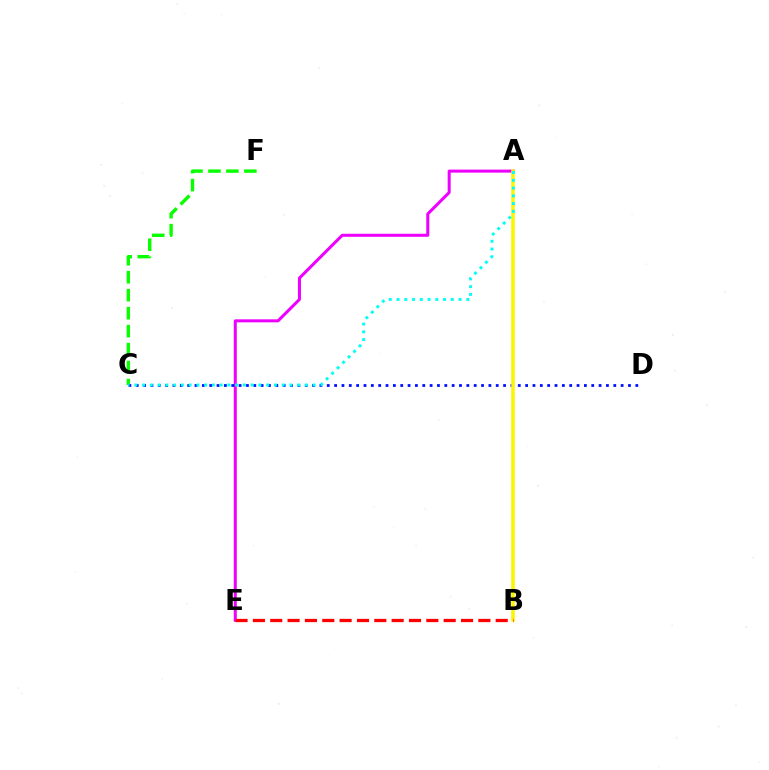{('C', 'F'): [{'color': '#08ff00', 'line_style': 'dashed', 'thickness': 2.44}], ('A', 'E'): [{'color': '#ee00ff', 'line_style': 'solid', 'thickness': 2.18}], ('C', 'D'): [{'color': '#0010ff', 'line_style': 'dotted', 'thickness': 2.0}], ('A', 'B'): [{'color': '#fcf500', 'line_style': 'solid', 'thickness': 2.52}], ('B', 'E'): [{'color': '#ff0000', 'line_style': 'dashed', 'thickness': 2.36}], ('A', 'C'): [{'color': '#00fff6', 'line_style': 'dotted', 'thickness': 2.11}]}